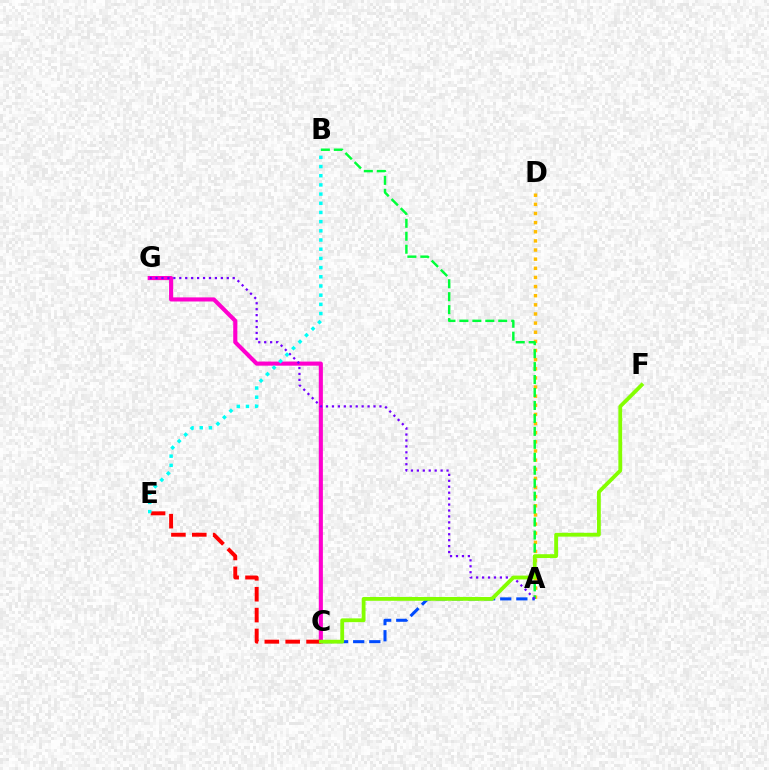{('A', 'D'): [{'color': '#ffbd00', 'line_style': 'dotted', 'thickness': 2.48}], ('A', 'C'): [{'color': '#004bff', 'line_style': 'dashed', 'thickness': 2.19}], ('A', 'B'): [{'color': '#00ff39', 'line_style': 'dashed', 'thickness': 1.76}], ('C', 'G'): [{'color': '#ff00cf', 'line_style': 'solid', 'thickness': 2.95}], ('A', 'G'): [{'color': '#7200ff', 'line_style': 'dotted', 'thickness': 1.61}], ('C', 'E'): [{'color': '#ff0000', 'line_style': 'dashed', 'thickness': 2.83}], ('C', 'F'): [{'color': '#84ff00', 'line_style': 'solid', 'thickness': 2.74}], ('B', 'E'): [{'color': '#00fff6', 'line_style': 'dotted', 'thickness': 2.5}]}